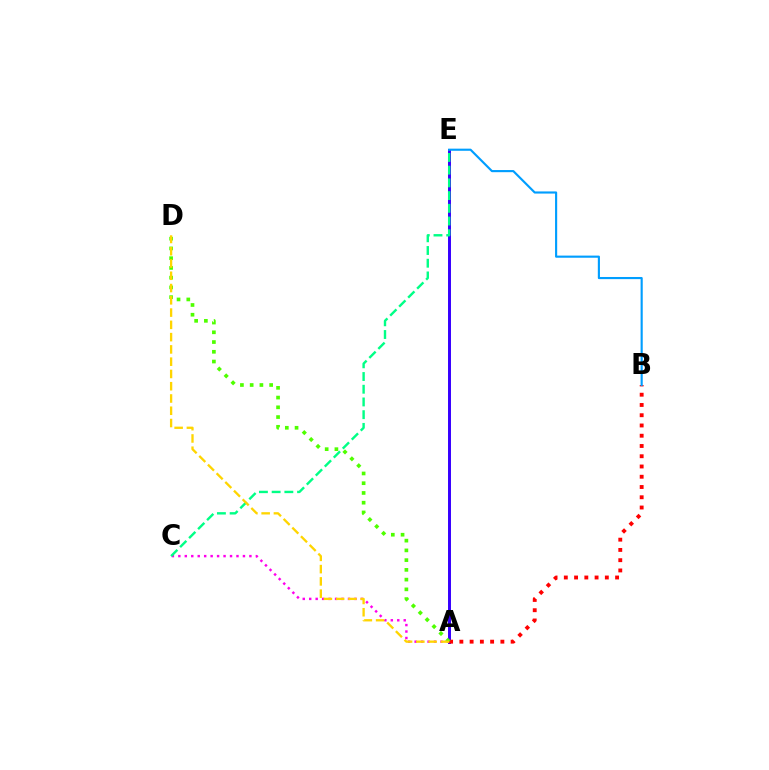{('A', 'E'): [{'color': '#3700ff', 'line_style': 'solid', 'thickness': 2.13}], ('A', 'B'): [{'color': '#ff0000', 'line_style': 'dotted', 'thickness': 2.79}], ('A', 'C'): [{'color': '#ff00ed', 'line_style': 'dotted', 'thickness': 1.76}], ('C', 'E'): [{'color': '#00ff86', 'line_style': 'dashed', 'thickness': 1.73}], ('A', 'D'): [{'color': '#4fff00', 'line_style': 'dotted', 'thickness': 2.65}, {'color': '#ffd500', 'line_style': 'dashed', 'thickness': 1.67}], ('B', 'E'): [{'color': '#009eff', 'line_style': 'solid', 'thickness': 1.54}]}